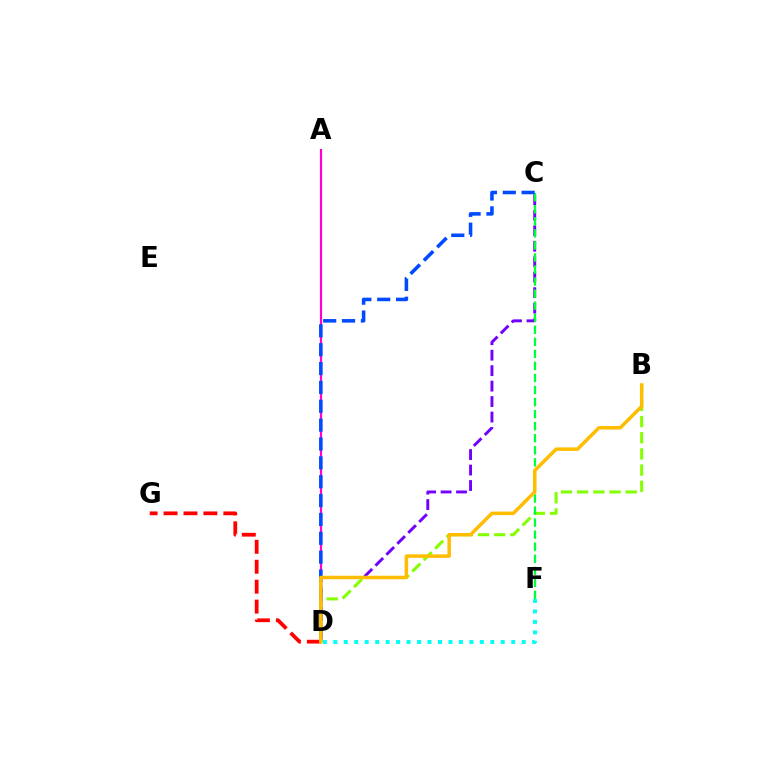{('A', 'D'): [{'color': '#ff00cf', 'line_style': 'solid', 'thickness': 1.57}], ('C', 'D'): [{'color': '#7200ff', 'line_style': 'dashed', 'thickness': 2.1}, {'color': '#004bff', 'line_style': 'dashed', 'thickness': 2.56}], ('B', 'D'): [{'color': '#84ff00', 'line_style': 'dashed', 'thickness': 2.2}, {'color': '#ffbd00', 'line_style': 'solid', 'thickness': 2.52}], ('C', 'F'): [{'color': '#00ff39', 'line_style': 'dashed', 'thickness': 1.64}], ('D', 'G'): [{'color': '#ff0000', 'line_style': 'dashed', 'thickness': 2.71}], ('D', 'F'): [{'color': '#00fff6', 'line_style': 'dotted', 'thickness': 2.84}]}